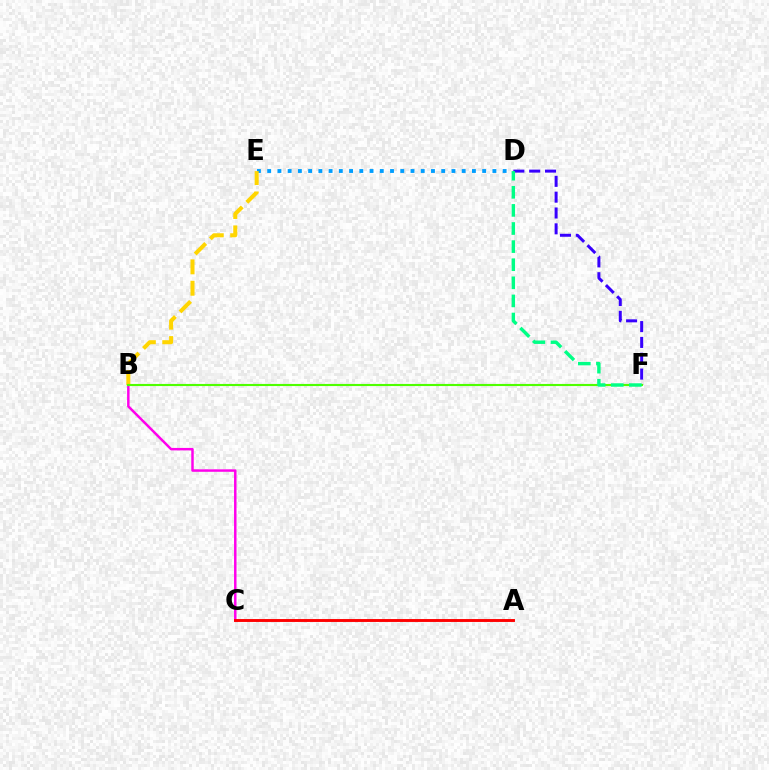{('D', 'E'): [{'color': '#009eff', 'line_style': 'dotted', 'thickness': 2.78}], ('B', 'C'): [{'color': '#ff00ed', 'line_style': 'solid', 'thickness': 1.78}], ('B', 'E'): [{'color': '#ffd500', 'line_style': 'dashed', 'thickness': 2.91}], ('A', 'C'): [{'color': '#ff0000', 'line_style': 'solid', 'thickness': 2.09}], ('D', 'F'): [{'color': '#3700ff', 'line_style': 'dashed', 'thickness': 2.15}, {'color': '#00ff86', 'line_style': 'dashed', 'thickness': 2.46}], ('B', 'F'): [{'color': '#4fff00', 'line_style': 'solid', 'thickness': 1.53}]}